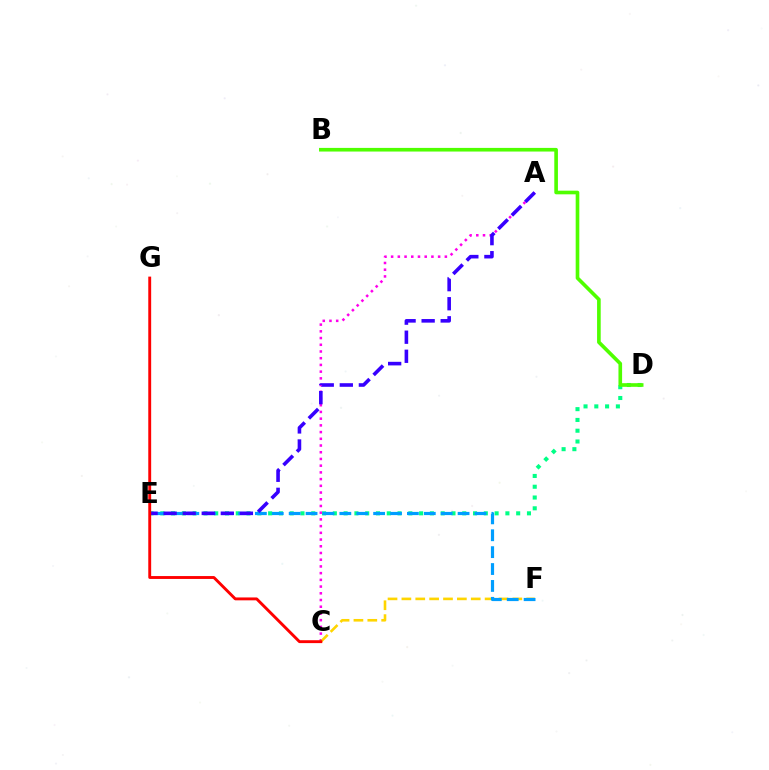{('D', 'E'): [{'color': '#00ff86', 'line_style': 'dotted', 'thickness': 2.93}], ('A', 'C'): [{'color': '#ff00ed', 'line_style': 'dotted', 'thickness': 1.82}], ('C', 'F'): [{'color': '#ffd500', 'line_style': 'dashed', 'thickness': 1.88}], ('B', 'D'): [{'color': '#4fff00', 'line_style': 'solid', 'thickness': 2.62}], ('E', 'F'): [{'color': '#009eff', 'line_style': 'dashed', 'thickness': 2.29}], ('A', 'E'): [{'color': '#3700ff', 'line_style': 'dashed', 'thickness': 2.59}], ('C', 'G'): [{'color': '#ff0000', 'line_style': 'solid', 'thickness': 2.08}]}